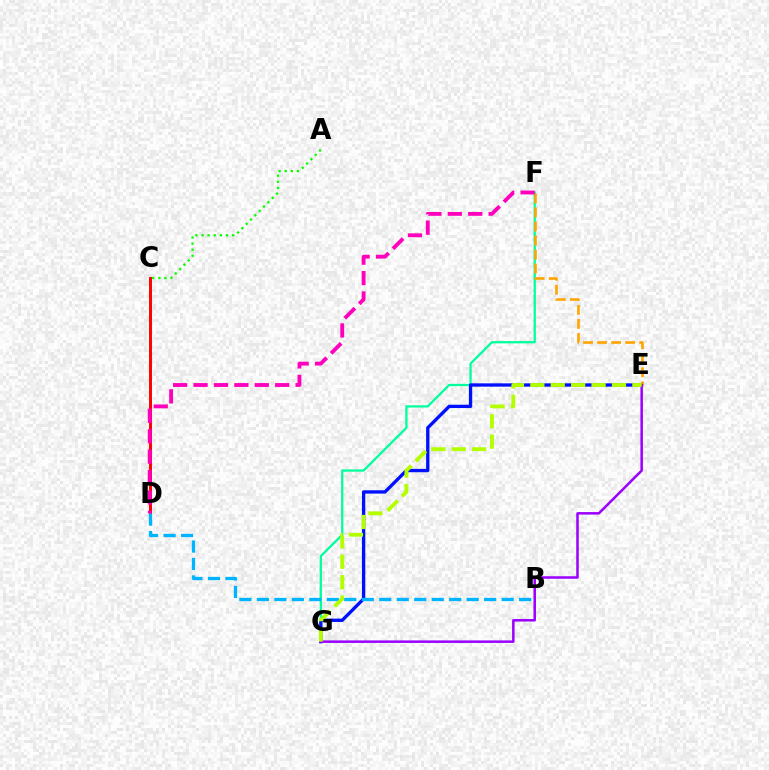{('C', 'D'): [{'color': '#ff0000', 'line_style': 'solid', 'thickness': 2.12}], ('F', 'G'): [{'color': '#00ff9d', 'line_style': 'solid', 'thickness': 1.63}], ('A', 'C'): [{'color': '#08ff00', 'line_style': 'dotted', 'thickness': 1.66}], ('E', 'G'): [{'color': '#0010ff', 'line_style': 'solid', 'thickness': 2.4}, {'color': '#9b00ff', 'line_style': 'solid', 'thickness': 1.81}, {'color': '#b3ff00', 'line_style': 'dashed', 'thickness': 2.77}], ('E', 'F'): [{'color': '#ffa500', 'line_style': 'dashed', 'thickness': 1.91}], ('B', 'D'): [{'color': '#00b5ff', 'line_style': 'dashed', 'thickness': 2.37}], ('D', 'F'): [{'color': '#ff00bd', 'line_style': 'dashed', 'thickness': 2.77}]}